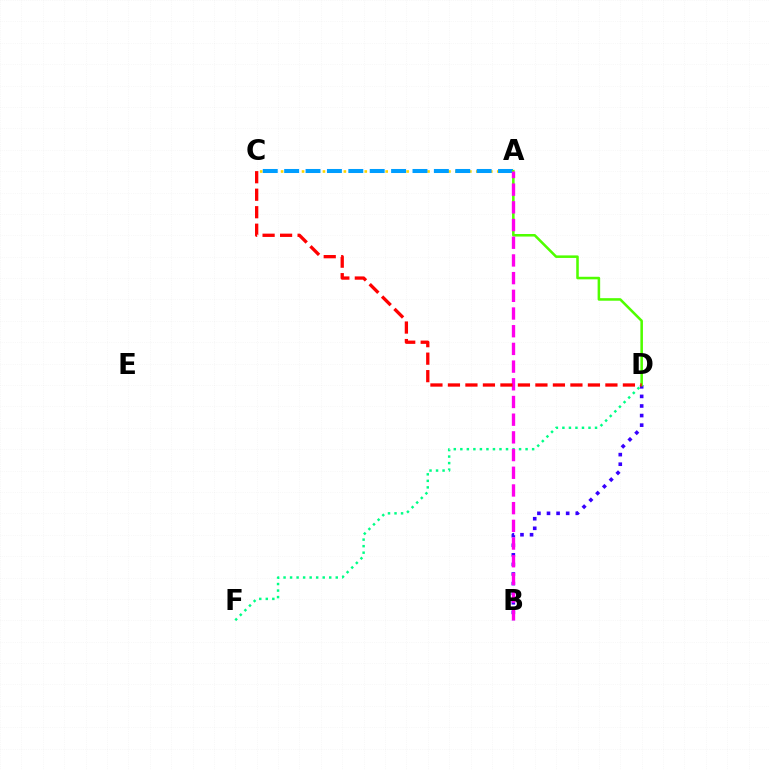{('A', 'C'): [{'color': '#ffd500', 'line_style': 'dotted', 'thickness': 1.89}, {'color': '#009eff', 'line_style': 'dashed', 'thickness': 2.91}], ('B', 'D'): [{'color': '#3700ff', 'line_style': 'dotted', 'thickness': 2.6}], ('A', 'D'): [{'color': '#4fff00', 'line_style': 'solid', 'thickness': 1.84}], ('D', 'F'): [{'color': '#00ff86', 'line_style': 'dotted', 'thickness': 1.77}], ('A', 'B'): [{'color': '#ff00ed', 'line_style': 'dashed', 'thickness': 2.4}], ('C', 'D'): [{'color': '#ff0000', 'line_style': 'dashed', 'thickness': 2.38}]}